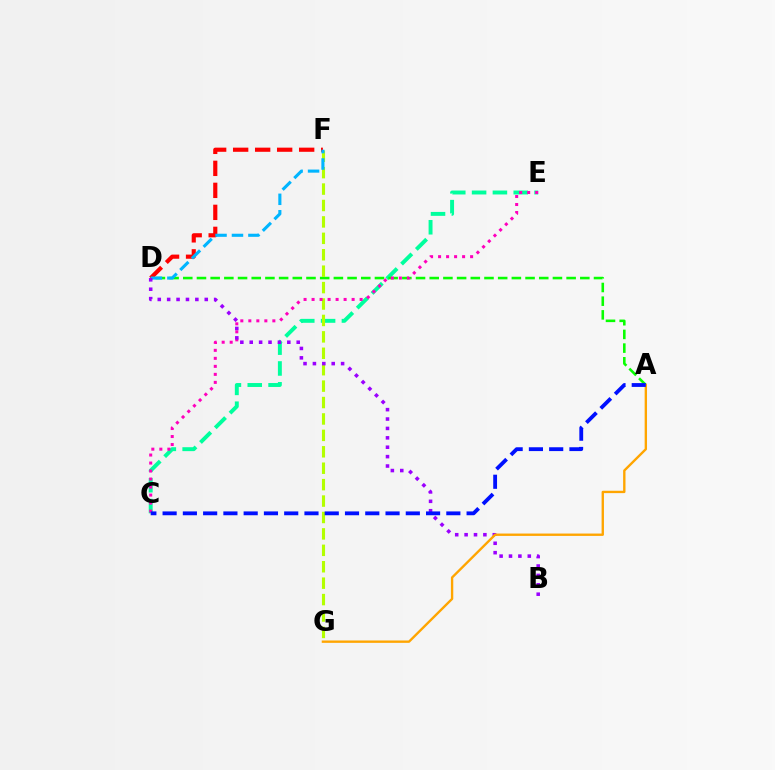{('C', 'E'): [{'color': '#00ff9d', 'line_style': 'dashed', 'thickness': 2.83}, {'color': '#ff00bd', 'line_style': 'dotted', 'thickness': 2.18}], ('A', 'D'): [{'color': '#08ff00', 'line_style': 'dashed', 'thickness': 1.86}], ('F', 'G'): [{'color': '#b3ff00', 'line_style': 'dashed', 'thickness': 2.23}], ('D', 'F'): [{'color': '#ff0000', 'line_style': 'dashed', 'thickness': 2.99}, {'color': '#00b5ff', 'line_style': 'dashed', 'thickness': 2.23}], ('B', 'D'): [{'color': '#9b00ff', 'line_style': 'dotted', 'thickness': 2.55}], ('A', 'G'): [{'color': '#ffa500', 'line_style': 'solid', 'thickness': 1.7}], ('A', 'C'): [{'color': '#0010ff', 'line_style': 'dashed', 'thickness': 2.75}]}